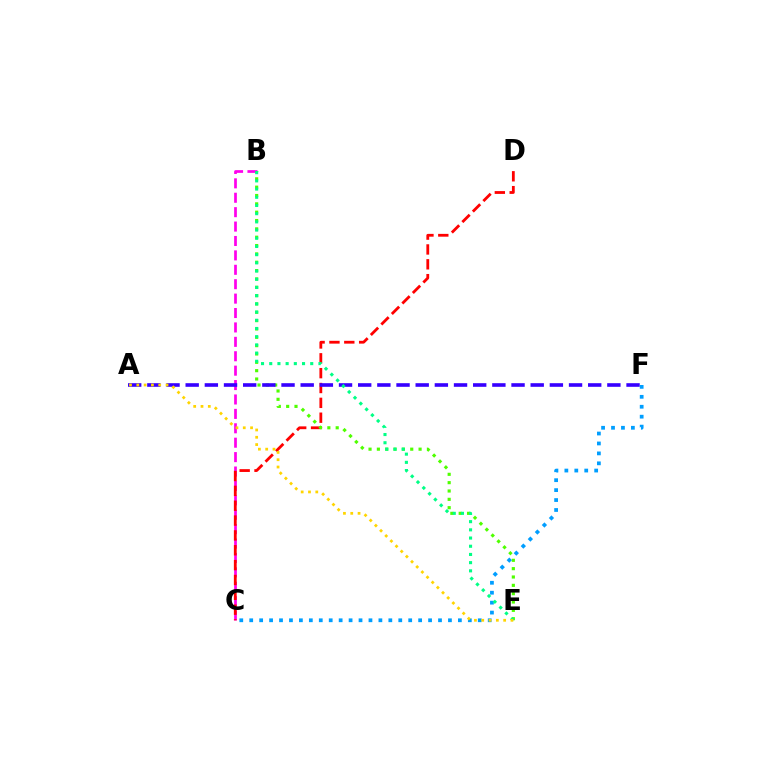{('B', 'C'): [{'color': '#ff00ed', 'line_style': 'dashed', 'thickness': 1.96}], ('C', 'D'): [{'color': '#ff0000', 'line_style': 'dashed', 'thickness': 2.02}], ('B', 'E'): [{'color': '#4fff00', 'line_style': 'dotted', 'thickness': 2.27}, {'color': '#00ff86', 'line_style': 'dotted', 'thickness': 2.23}], ('A', 'F'): [{'color': '#3700ff', 'line_style': 'dashed', 'thickness': 2.6}], ('C', 'F'): [{'color': '#009eff', 'line_style': 'dotted', 'thickness': 2.7}], ('A', 'E'): [{'color': '#ffd500', 'line_style': 'dotted', 'thickness': 1.98}]}